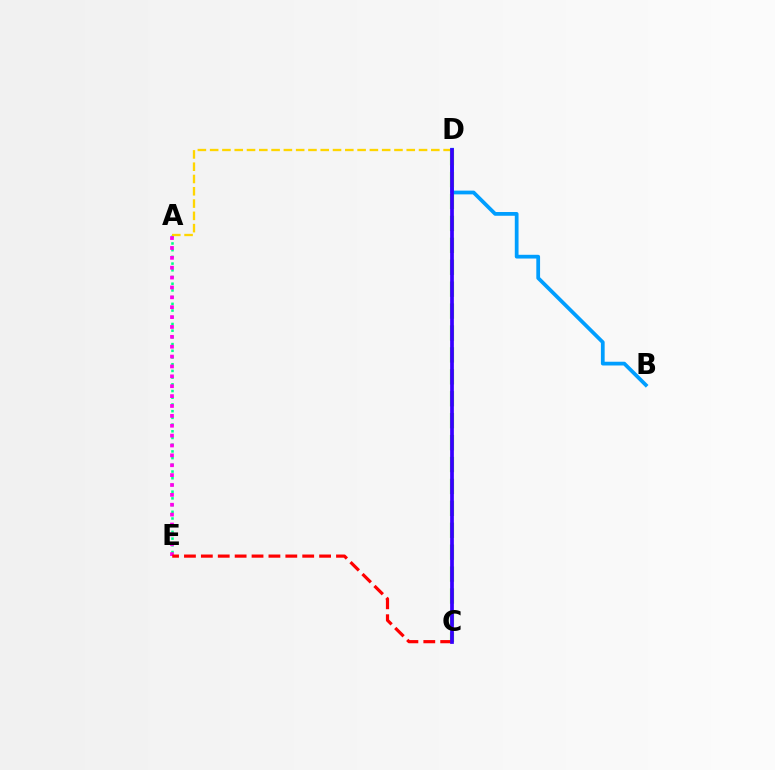{('A', 'E'): [{'color': '#00ff86', 'line_style': 'dotted', 'thickness': 1.82}, {'color': '#ff00ed', 'line_style': 'dotted', 'thickness': 2.68}], ('A', 'D'): [{'color': '#ffd500', 'line_style': 'dashed', 'thickness': 1.67}], ('B', 'D'): [{'color': '#009eff', 'line_style': 'solid', 'thickness': 2.7}], ('C', 'D'): [{'color': '#4fff00', 'line_style': 'dashed', 'thickness': 2.98}, {'color': '#3700ff', 'line_style': 'solid', 'thickness': 2.68}], ('C', 'E'): [{'color': '#ff0000', 'line_style': 'dashed', 'thickness': 2.29}]}